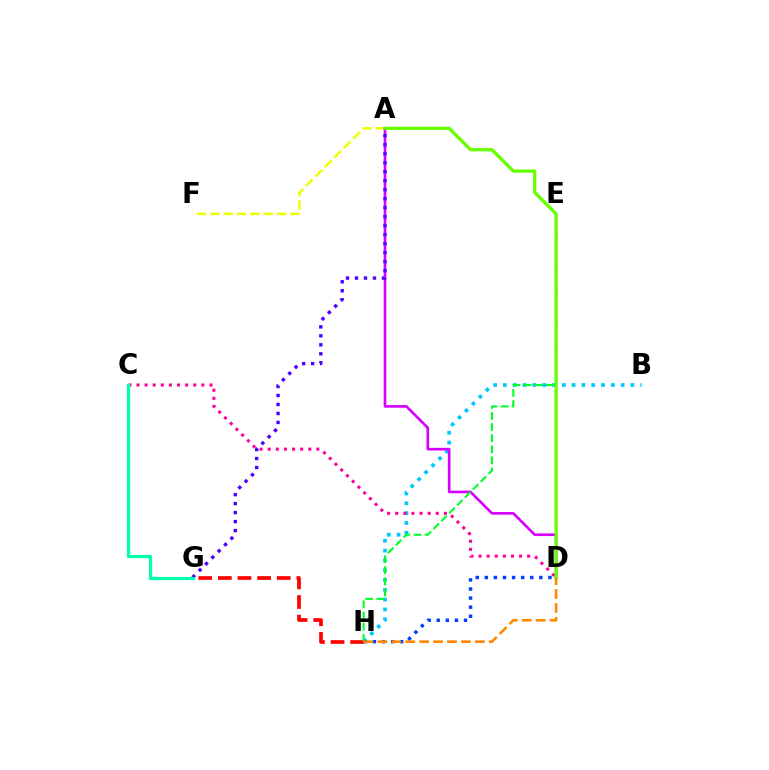{('A', 'F'): [{'color': '#eeff00', 'line_style': 'dashed', 'thickness': 1.81}], ('B', 'H'): [{'color': '#00c7ff', 'line_style': 'dotted', 'thickness': 2.66}], ('D', 'H'): [{'color': '#003fff', 'line_style': 'dotted', 'thickness': 2.47}, {'color': '#ff8800', 'line_style': 'dashed', 'thickness': 1.89}], ('G', 'H'): [{'color': '#ff0000', 'line_style': 'dashed', 'thickness': 2.67}], ('C', 'D'): [{'color': '#ff00a0', 'line_style': 'dotted', 'thickness': 2.2}], ('A', 'D'): [{'color': '#d600ff', 'line_style': 'solid', 'thickness': 1.91}, {'color': '#66ff00', 'line_style': 'solid', 'thickness': 2.34}], ('E', 'H'): [{'color': '#00ff27', 'line_style': 'dashed', 'thickness': 1.51}], ('A', 'G'): [{'color': '#4f00ff', 'line_style': 'dotted', 'thickness': 2.44}], ('C', 'G'): [{'color': '#00ffaf', 'line_style': 'solid', 'thickness': 2.31}]}